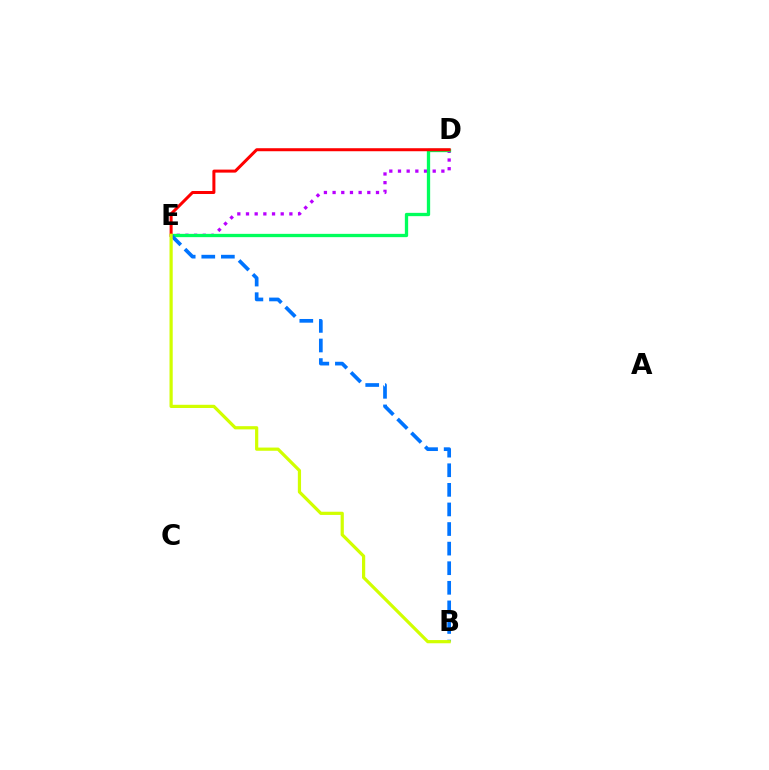{('D', 'E'): [{'color': '#b900ff', 'line_style': 'dotted', 'thickness': 2.36}, {'color': '#00ff5c', 'line_style': 'solid', 'thickness': 2.38}, {'color': '#ff0000', 'line_style': 'solid', 'thickness': 2.17}], ('B', 'E'): [{'color': '#0074ff', 'line_style': 'dashed', 'thickness': 2.66}, {'color': '#d1ff00', 'line_style': 'solid', 'thickness': 2.31}]}